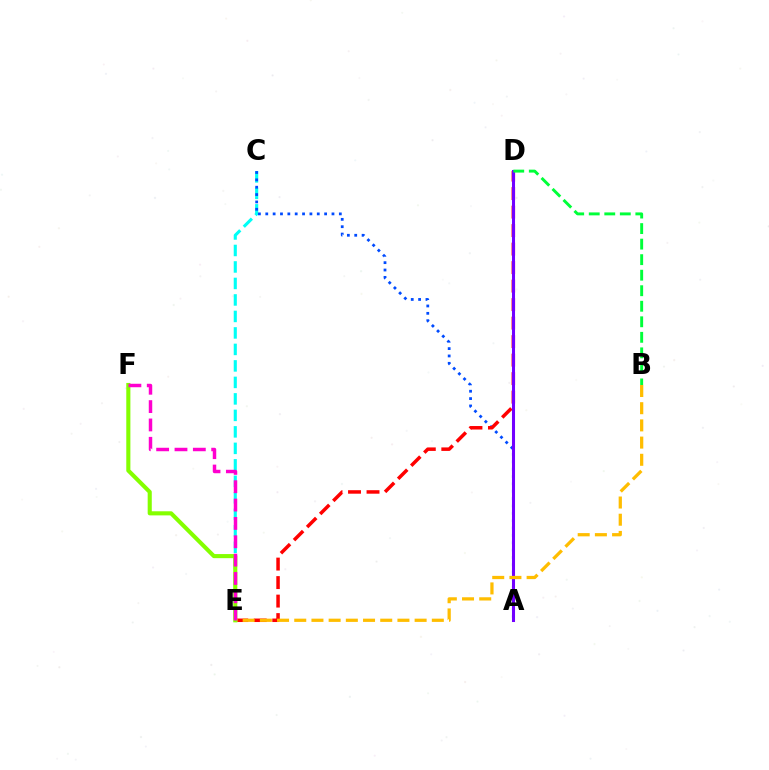{('C', 'E'): [{'color': '#00fff6', 'line_style': 'dashed', 'thickness': 2.24}], ('A', 'C'): [{'color': '#004bff', 'line_style': 'dotted', 'thickness': 2.0}], ('D', 'E'): [{'color': '#ff0000', 'line_style': 'dashed', 'thickness': 2.51}], ('A', 'D'): [{'color': '#7200ff', 'line_style': 'solid', 'thickness': 2.2}], ('B', 'E'): [{'color': '#ffbd00', 'line_style': 'dashed', 'thickness': 2.34}], ('E', 'F'): [{'color': '#84ff00', 'line_style': 'solid', 'thickness': 2.95}, {'color': '#ff00cf', 'line_style': 'dashed', 'thickness': 2.49}], ('B', 'D'): [{'color': '#00ff39', 'line_style': 'dashed', 'thickness': 2.11}]}